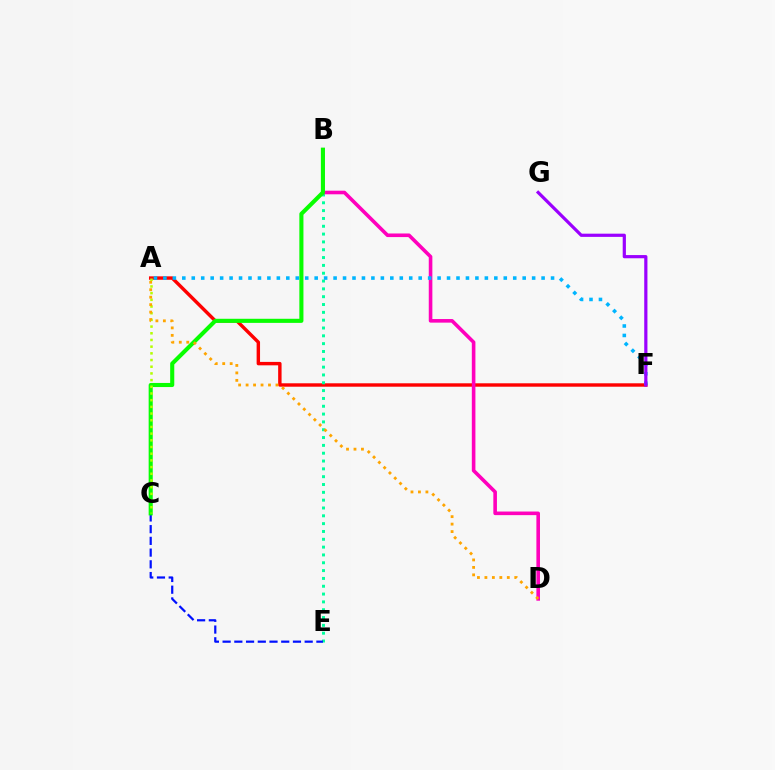{('A', 'F'): [{'color': '#ff0000', 'line_style': 'solid', 'thickness': 2.46}, {'color': '#00b5ff', 'line_style': 'dotted', 'thickness': 2.57}], ('B', 'E'): [{'color': '#00ff9d', 'line_style': 'dotted', 'thickness': 2.13}], ('C', 'E'): [{'color': '#0010ff', 'line_style': 'dashed', 'thickness': 1.59}], ('B', 'D'): [{'color': '#ff00bd', 'line_style': 'solid', 'thickness': 2.59}], ('B', 'C'): [{'color': '#08ff00', 'line_style': 'solid', 'thickness': 2.95}], ('A', 'C'): [{'color': '#b3ff00', 'line_style': 'dotted', 'thickness': 1.82}], ('F', 'G'): [{'color': '#9b00ff', 'line_style': 'solid', 'thickness': 2.3}], ('A', 'D'): [{'color': '#ffa500', 'line_style': 'dotted', 'thickness': 2.03}]}